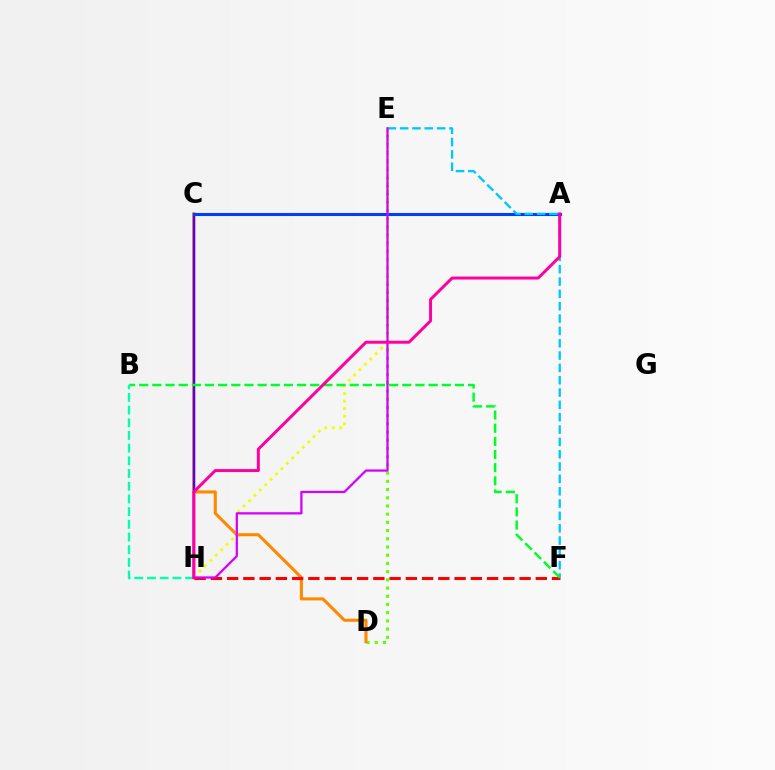{('D', 'E'): [{'color': '#66ff00', 'line_style': 'dotted', 'thickness': 2.23}], ('C', 'D'): [{'color': '#ff8800', 'line_style': 'solid', 'thickness': 2.2}], ('F', 'H'): [{'color': '#ff0000', 'line_style': 'dashed', 'thickness': 2.21}], ('C', 'H'): [{'color': '#4f00ff', 'line_style': 'solid', 'thickness': 1.71}], ('E', 'H'): [{'color': '#eeff00', 'line_style': 'dotted', 'thickness': 2.06}, {'color': '#d600ff', 'line_style': 'solid', 'thickness': 1.63}], ('A', 'C'): [{'color': '#003fff', 'line_style': 'solid', 'thickness': 2.2}], ('E', 'F'): [{'color': '#00c7ff', 'line_style': 'dashed', 'thickness': 1.68}], ('B', 'F'): [{'color': '#00ff27', 'line_style': 'dashed', 'thickness': 1.79}], ('B', 'H'): [{'color': '#00ffaf', 'line_style': 'dashed', 'thickness': 1.72}], ('A', 'H'): [{'color': '#ff00a0', 'line_style': 'solid', 'thickness': 2.15}]}